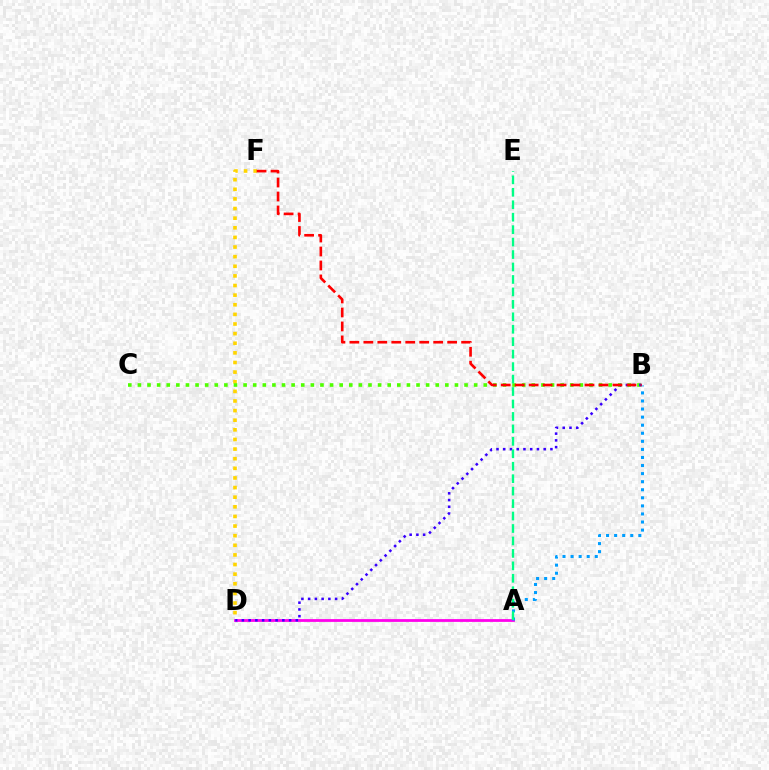{('A', 'D'): [{'color': '#ff00ed', 'line_style': 'solid', 'thickness': 2.0}], ('A', 'B'): [{'color': '#009eff', 'line_style': 'dotted', 'thickness': 2.19}], ('D', 'F'): [{'color': '#ffd500', 'line_style': 'dotted', 'thickness': 2.61}], ('B', 'C'): [{'color': '#4fff00', 'line_style': 'dotted', 'thickness': 2.61}], ('B', 'D'): [{'color': '#3700ff', 'line_style': 'dotted', 'thickness': 1.83}], ('B', 'F'): [{'color': '#ff0000', 'line_style': 'dashed', 'thickness': 1.9}], ('A', 'E'): [{'color': '#00ff86', 'line_style': 'dashed', 'thickness': 1.69}]}